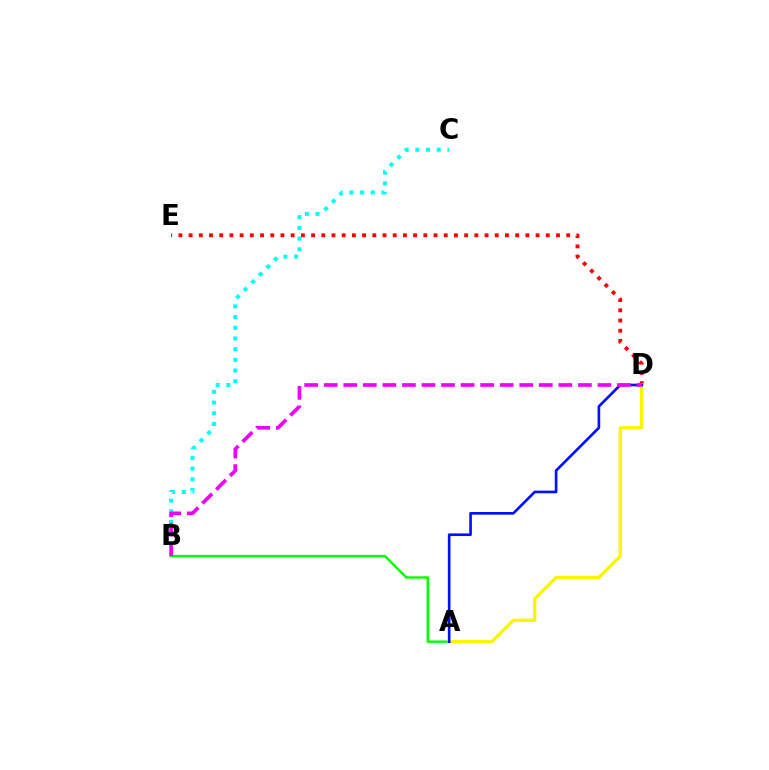{('D', 'E'): [{'color': '#ff0000', 'line_style': 'dotted', 'thickness': 2.77}], ('B', 'C'): [{'color': '#00fff6', 'line_style': 'dotted', 'thickness': 2.9}], ('A', 'B'): [{'color': '#08ff00', 'line_style': 'solid', 'thickness': 1.77}], ('A', 'D'): [{'color': '#fcf500', 'line_style': 'solid', 'thickness': 2.4}, {'color': '#0010ff', 'line_style': 'solid', 'thickness': 1.91}], ('B', 'D'): [{'color': '#ee00ff', 'line_style': 'dashed', 'thickness': 2.66}]}